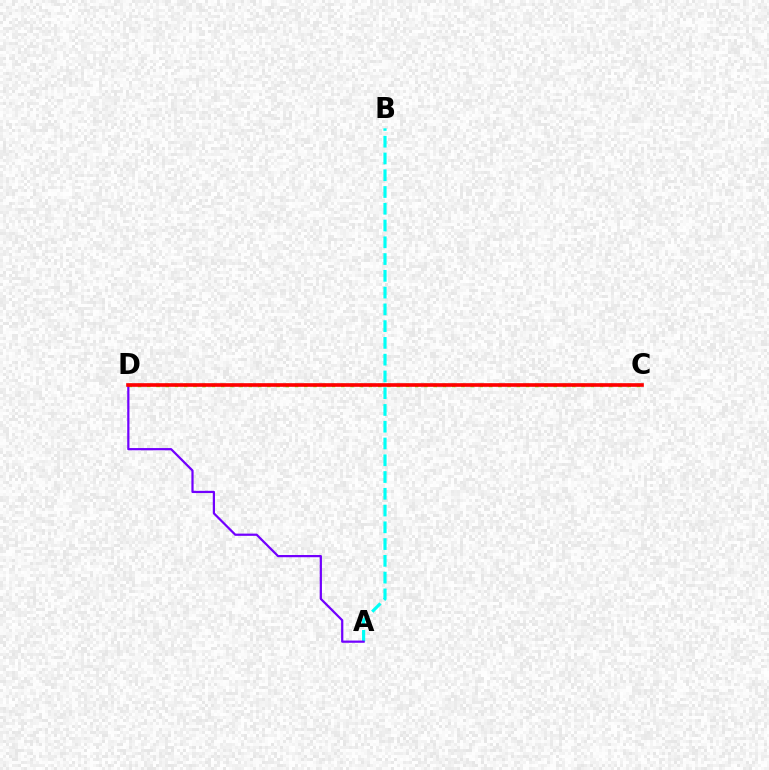{('A', 'B'): [{'color': '#00fff6', 'line_style': 'dashed', 'thickness': 2.28}], ('C', 'D'): [{'color': '#84ff00', 'line_style': 'dotted', 'thickness': 2.51}, {'color': '#ff0000', 'line_style': 'solid', 'thickness': 2.61}], ('A', 'D'): [{'color': '#7200ff', 'line_style': 'solid', 'thickness': 1.6}]}